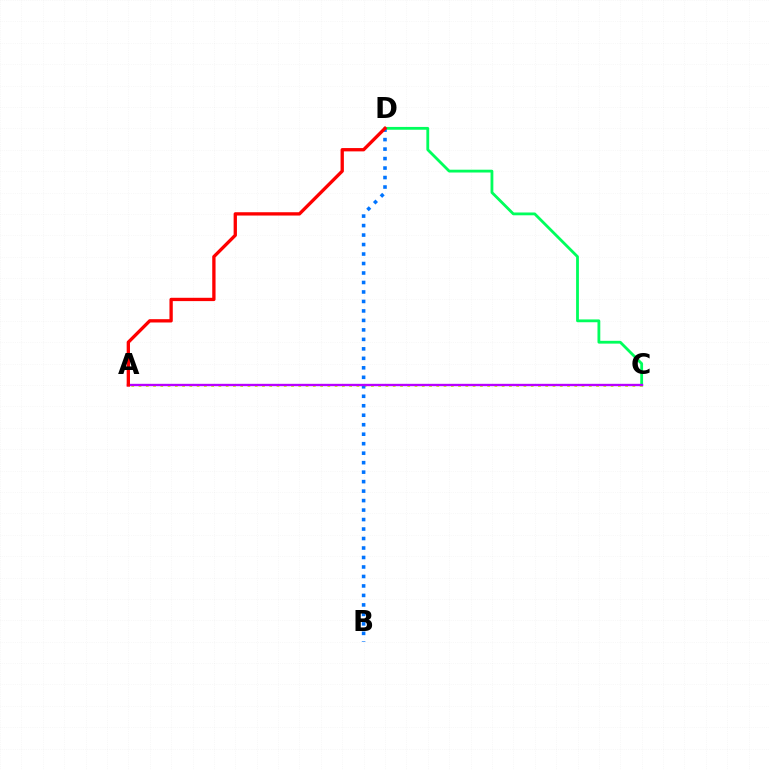{('C', 'D'): [{'color': '#00ff5c', 'line_style': 'solid', 'thickness': 2.02}], ('A', 'C'): [{'color': '#d1ff00', 'line_style': 'dotted', 'thickness': 1.97}, {'color': '#b900ff', 'line_style': 'solid', 'thickness': 1.71}], ('B', 'D'): [{'color': '#0074ff', 'line_style': 'dotted', 'thickness': 2.58}], ('A', 'D'): [{'color': '#ff0000', 'line_style': 'solid', 'thickness': 2.39}]}